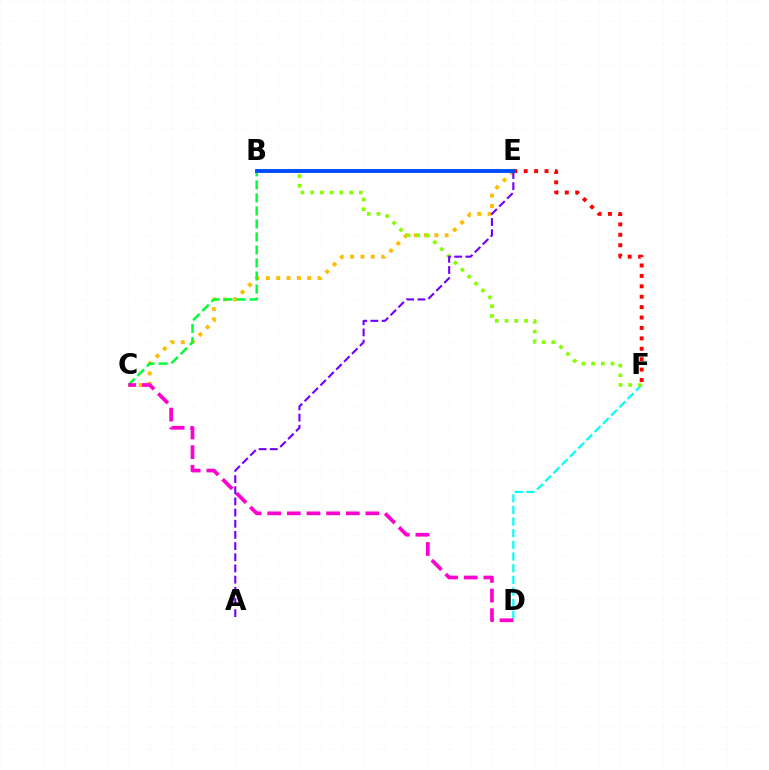{('E', 'F'): [{'color': '#ff0000', 'line_style': 'dotted', 'thickness': 2.83}], ('D', 'F'): [{'color': '#00fff6', 'line_style': 'dashed', 'thickness': 1.58}], ('C', 'E'): [{'color': '#ffbd00', 'line_style': 'dotted', 'thickness': 2.81}], ('B', 'C'): [{'color': '#00ff39', 'line_style': 'dashed', 'thickness': 1.77}], ('B', 'F'): [{'color': '#84ff00', 'line_style': 'dotted', 'thickness': 2.64}], ('C', 'D'): [{'color': '#ff00cf', 'line_style': 'dashed', 'thickness': 2.67}], ('A', 'E'): [{'color': '#7200ff', 'line_style': 'dashed', 'thickness': 1.52}], ('B', 'E'): [{'color': '#004bff', 'line_style': 'solid', 'thickness': 2.79}]}